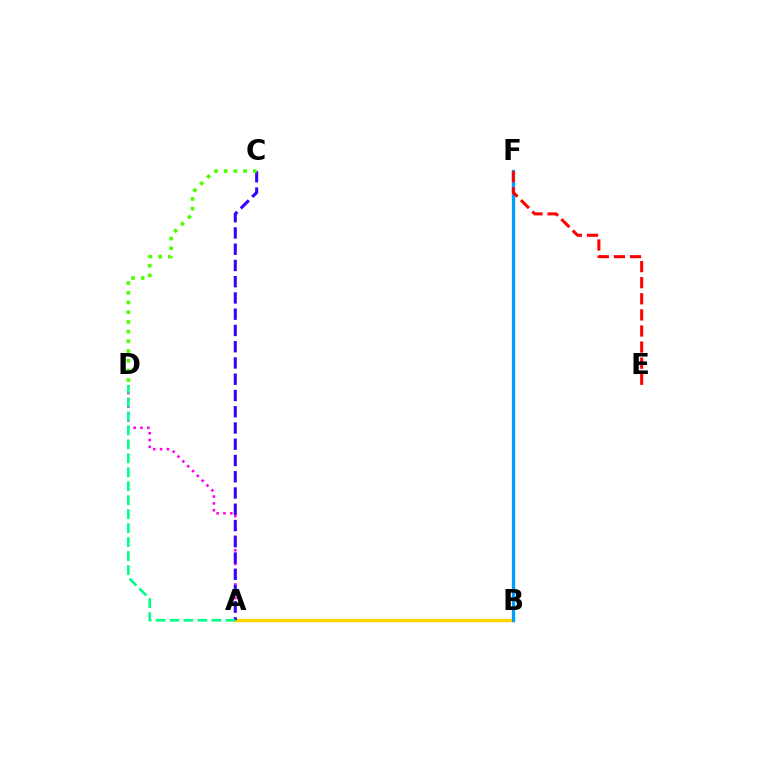{('A', 'D'): [{'color': '#ff00ed', 'line_style': 'dotted', 'thickness': 1.86}, {'color': '#00ff86', 'line_style': 'dashed', 'thickness': 1.9}], ('A', 'B'): [{'color': '#ffd500', 'line_style': 'solid', 'thickness': 2.49}], ('B', 'F'): [{'color': '#009eff', 'line_style': 'solid', 'thickness': 2.37}], ('A', 'C'): [{'color': '#3700ff', 'line_style': 'dashed', 'thickness': 2.21}], ('C', 'D'): [{'color': '#4fff00', 'line_style': 'dotted', 'thickness': 2.64}], ('E', 'F'): [{'color': '#ff0000', 'line_style': 'dashed', 'thickness': 2.19}]}